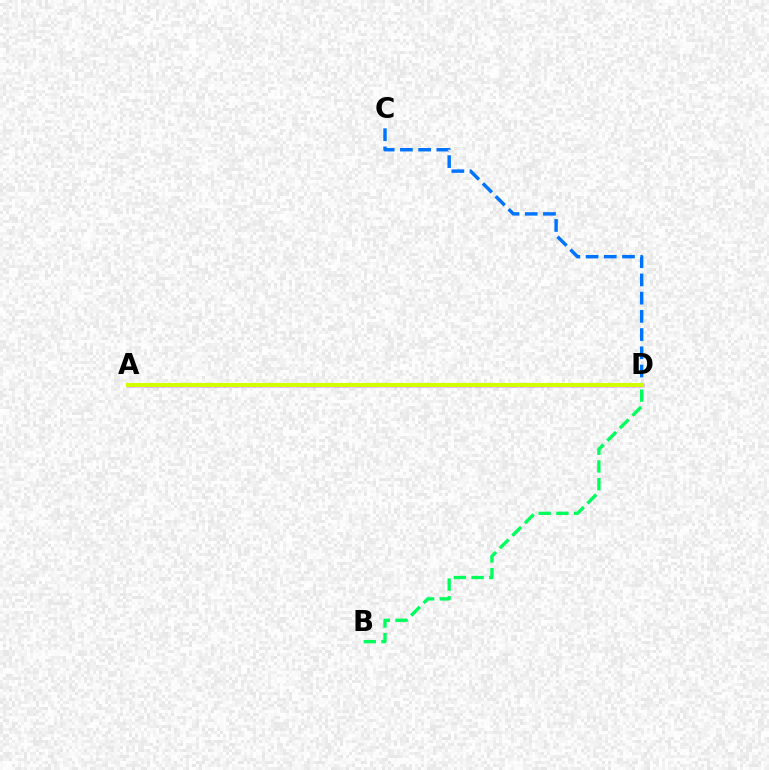{('C', 'D'): [{'color': '#0074ff', 'line_style': 'dashed', 'thickness': 2.47}], ('A', 'D'): [{'color': '#ff0000', 'line_style': 'dotted', 'thickness': 1.89}, {'color': '#b900ff', 'line_style': 'solid', 'thickness': 2.51}, {'color': '#d1ff00', 'line_style': 'solid', 'thickness': 2.95}], ('B', 'D'): [{'color': '#00ff5c', 'line_style': 'dashed', 'thickness': 2.41}]}